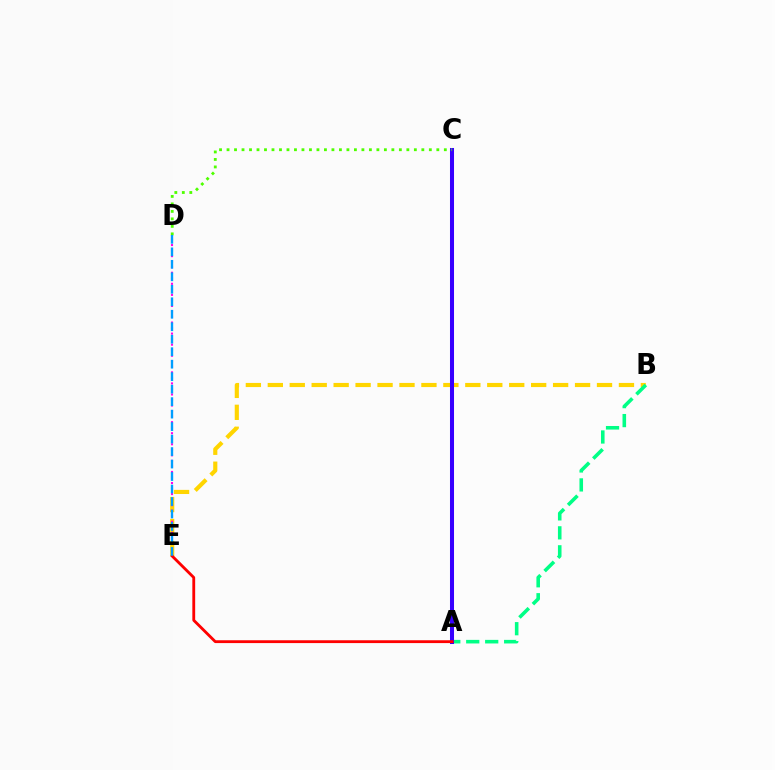{('B', 'E'): [{'color': '#ffd500', 'line_style': 'dashed', 'thickness': 2.98}], ('A', 'B'): [{'color': '#00ff86', 'line_style': 'dashed', 'thickness': 2.58}], ('D', 'E'): [{'color': '#ff00ed', 'line_style': 'dotted', 'thickness': 1.5}, {'color': '#009eff', 'line_style': 'dashed', 'thickness': 1.7}], ('A', 'C'): [{'color': '#3700ff', 'line_style': 'solid', 'thickness': 2.9}], ('C', 'D'): [{'color': '#4fff00', 'line_style': 'dotted', 'thickness': 2.04}], ('A', 'E'): [{'color': '#ff0000', 'line_style': 'solid', 'thickness': 2.04}]}